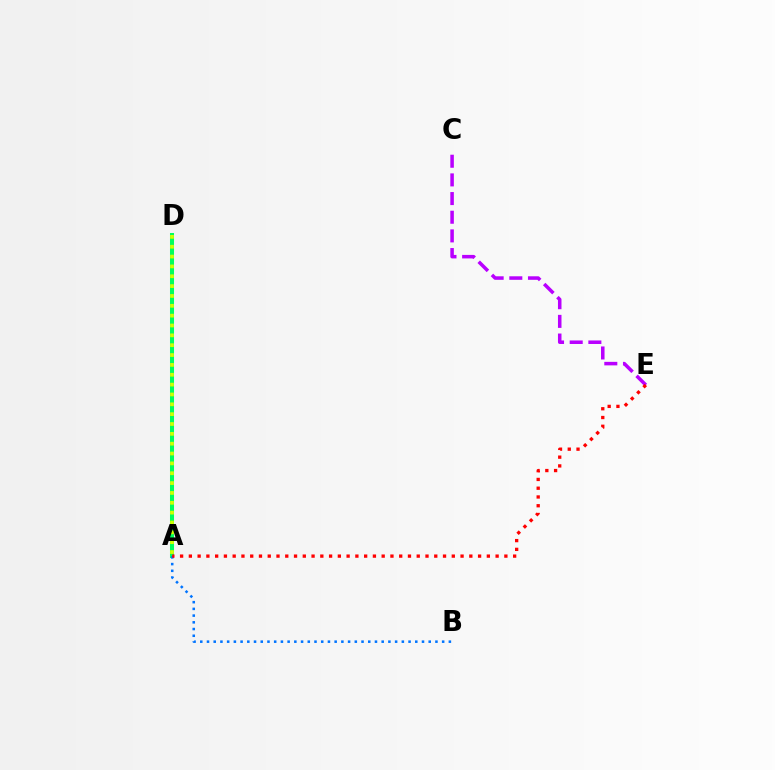{('A', 'D'): [{'color': '#00ff5c', 'line_style': 'solid', 'thickness': 2.9}, {'color': '#d1ff00', 'line_style': 'dotted', 'thickness': 2.68}], ('A', 'B'): [{'color': '#0074ff', 'line_style': 'dotted', 'thickness': 1.83}], ('C', 'E'): [{'color': '#b900ff', 'line_style': 'dashed', 'thickness': 2.54}], ('A', 'E'): [{'color': '#ff0000', 'line_style': 'dotted', 'thickness': 2.38}]}